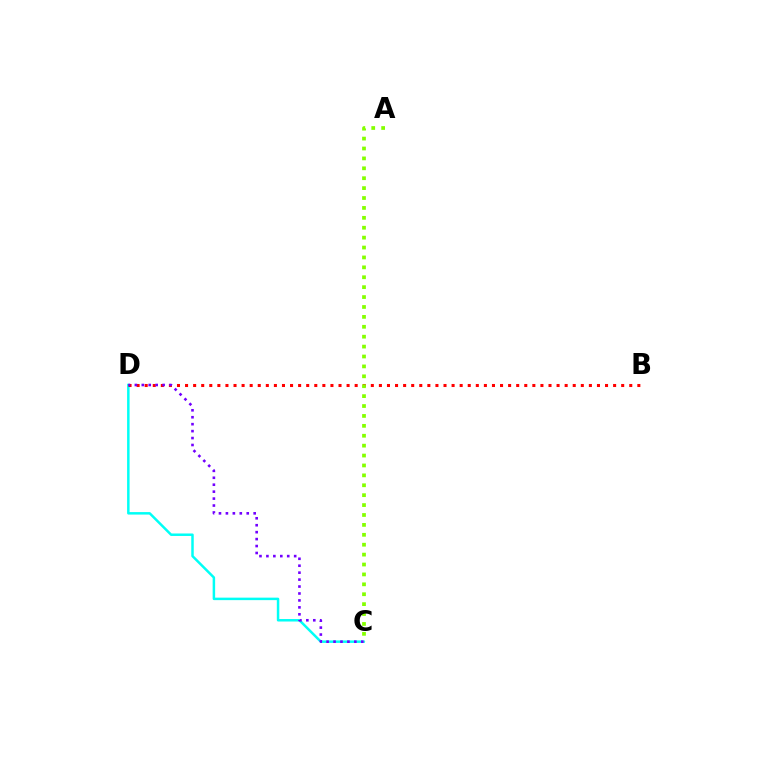{('C', 'D'): [{'color': '#00fff6', 'line_style': 'solid', 'thickness': 1.79}, {'color': '#7200ff', 'line_style': 'dotted', 'thickness': 1.89}], ('B', 'D'): [{'color': '#ff0000', 'line_style': 'dotted', 'thickness': 2.19}], ('A', 'C'): [{'color': '#84ff00', 'line_style': 'dotted', 'thickness': 2.69}]}